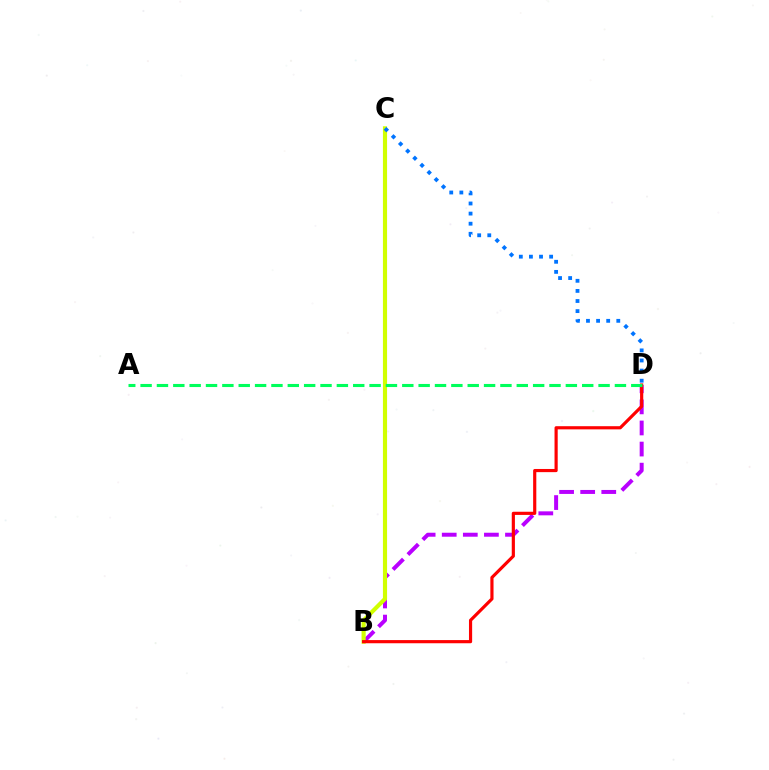{('B', 'D'): [{'color': '#b900ff', 'line_style': 'dashed', 'thickness': 2.86}, {'color': '#ff0000', 'line_style': 'solid', 'thickness': 2.28}], ('B', 'C'): [{'color': '#d1ff00', 'line_style': 'solid', 'thickness': 2.98}], ('C', 'D'): [{'color': '#0074ff', 'line_style': 'dotted', 'thickness': 2.74}], ('A', 'D'): [{'color': '#00ff5c', 'line_style': 'dashed', 'thickness': 2.22}]}